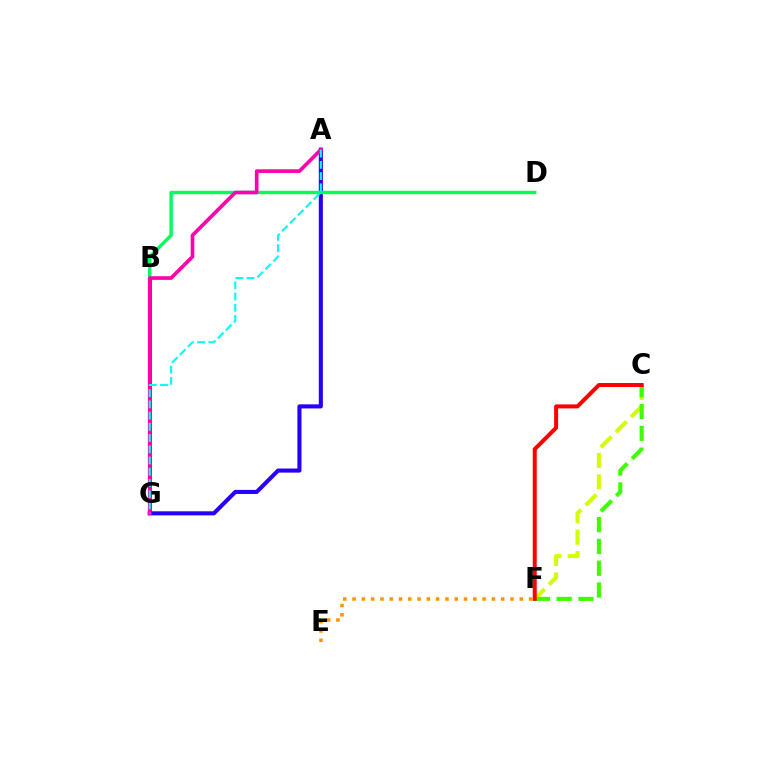{('C', 'F'): [{'color': '#d1ff00', 'line_style': 'dashed', 'thickness': 2.91}, {'color': '#3dff00', 'line_style': 'dashed', 'thickness': 2.96}, {'color': '#ff0000', 'line_style': 'solid', 'thickness': 2.87}], ('B', 'G'): [{'color': '#b900ff', 'line_style': 'solid', 'thickness': 2.17}, {'color': '#0074ff', 'line_style': 'dashed', 'thickness': 2.64}], ('A', 'G'): [{'color': '#2500ff', 'line_style': 'solid', 'thickness': 2.94}, {'color': '#ff00ac', 'line_style': 'solid', 'thickness': 2.63}, {'color': '#00fff6', 'line_style': 'dashed', 'thickness': 1.52}], ('B', 'D'): [{'color': '#00ff5c', 'line_style': 'solid', 'thickness': 2.44}], ('E', 'F'): [{'color': '#ff9400', 'line_style': 'dotted', 'thickness': 2.52}]}